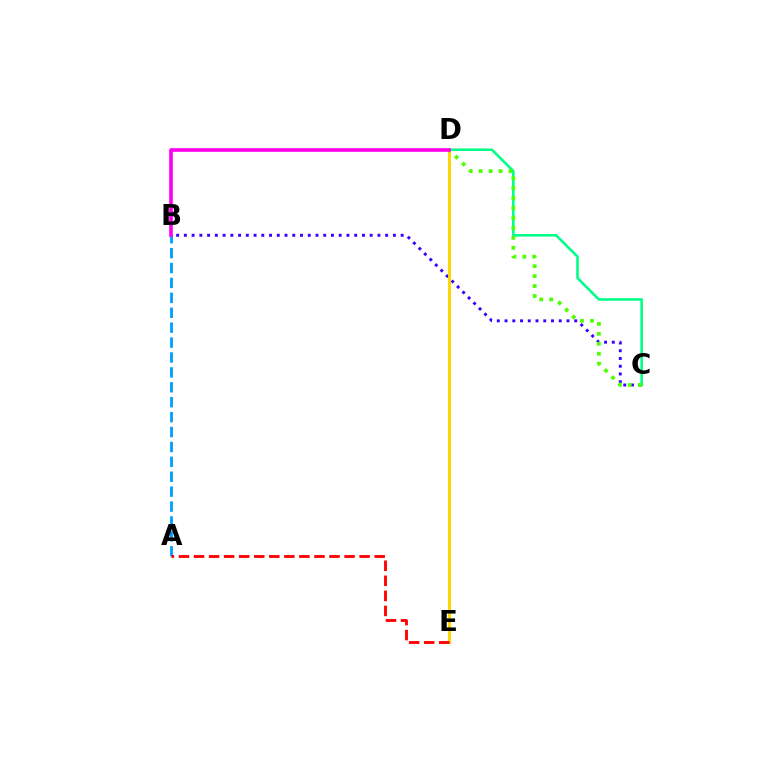{('B', 'C'): [{'color': '#3700ff', 'line_style': 'dotted', 'thickness': 2.1}], ('D', 'E'): [{'color': '#ffd500', 'line_style': 'solid', 'thickness': 2.12}], ('C', 'D'): [{'color': '#00ff86', 'line_style': 'solid', 'thickness': 1.86}, {'color': '#4fff00', 'line_style': 'dotted', 'thickness': 2.7}], ('A', 'B'): [{'color': '#009eff', 'line_style': 'dashed', 'thickness': 2.03}], ('A', 'E'): [{'color': '#ff0000', 'line_style': 'dashed', 'thickness': 2.05}], ('B', 'D'): [{'color': '#ff00ed', 'line_style': 'solid', 'thickness': 2.62}]}